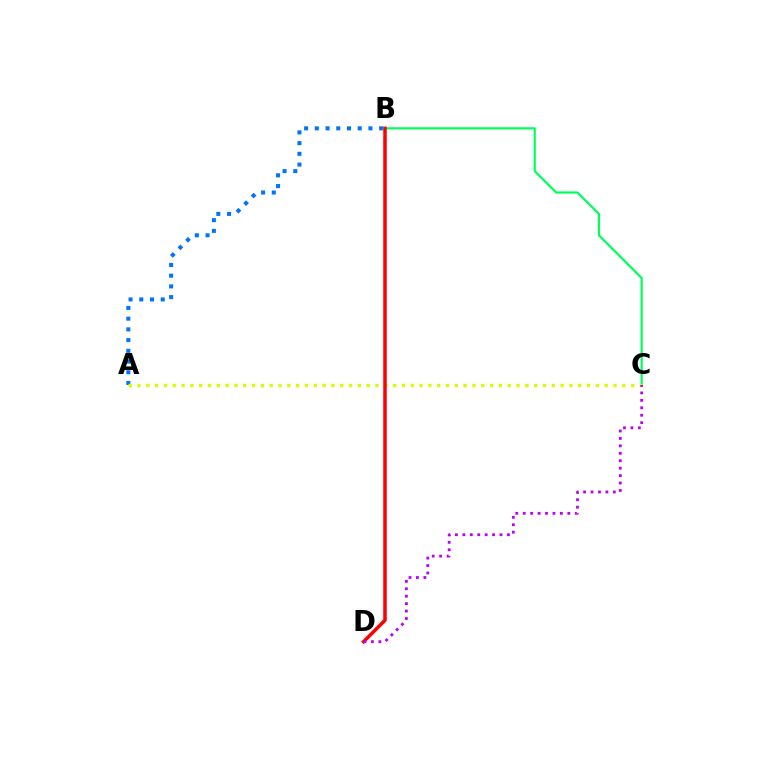{('A', 'B'): [{'color': '#0074ff', 'line_style': 'dotted', 'thickness': 2.91}], ('B', 'C'): [{'color': '#00ff5c', 'line_style': 'solid', 'thickness': 1.58}], ('A', 'C'): [{'color': '#d1ff00', 'line_style': 'dotted', 'thickness': 2.4}], ('B', 'D'): [{'color': '#ff0000', 'line_style': 'solid', 'thickness': 2.52}], ('C', 'D'): [{'color': '#b900ff', 'line_style': 'dotted', 'thickness': 2.02}]}